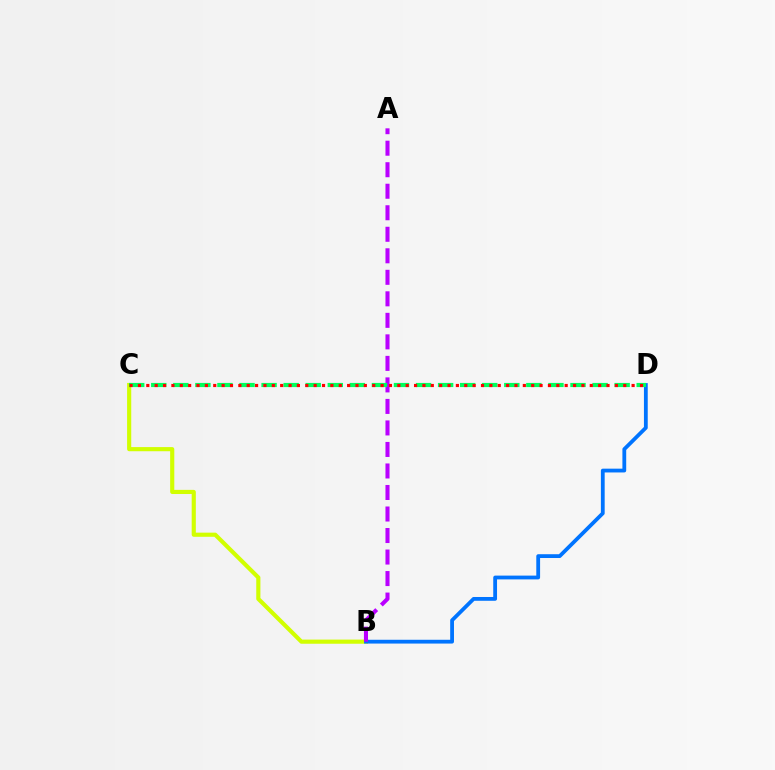{('B', 'C'): [{'color': '#d1ff00', 'line_style': 'solid', 'thickness': 2.98}], ('B', 'D'): [{'color': '#0074ff', 'line_style': 'solid', 'thickness': 2.73}], ('A', 'B'): [{'color': '#b900ff', 'line_style': 'dashed', 'thickness': 2.92}], ('C', 'D'): [{'color': '#00ff5c', 'line_style': 'dashed', 'thickness': 3.0}, {'color': '#ff0000', 'line_style': 'dotted', 'thickness': 2.27}]}